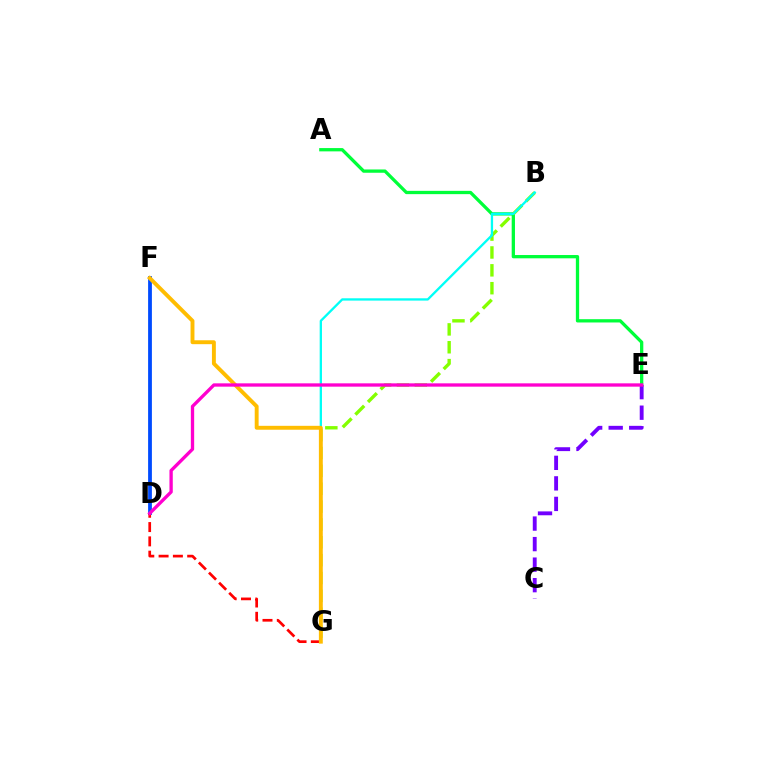{('A', 'E'): [{'color': '#00ff39', 'line_style': 'solid', 'thickness': 2.37}], ('B', 'G'): [{'color': '#84ff00', 'line_style': 'dashed', 'thickness': 2.43}, {'color': '#00fff6', 'line_style': 'solid', 'thickness': 1.67}], ('D', 'F'): [{'color': '#004bff', 'line_style': 'solid', 'thickness': 2.73}], ('D', 'G'): [{'color': '#ff0000', 'line_style': 'dashed', 'thickness': 1.94}], ('C', 'E'): [{'color': '#7200ff', 'line_style': 'dashed', 'thickness': 2.79}], ('F', 'G'): [{'color': '#ffbd00', 'line_style': 'solid', 'thickness': 2.81}], ('D', 'E'): [{'color': '#ff00cf', 'line_style': 'solid', 'thickness': 2.39}]}